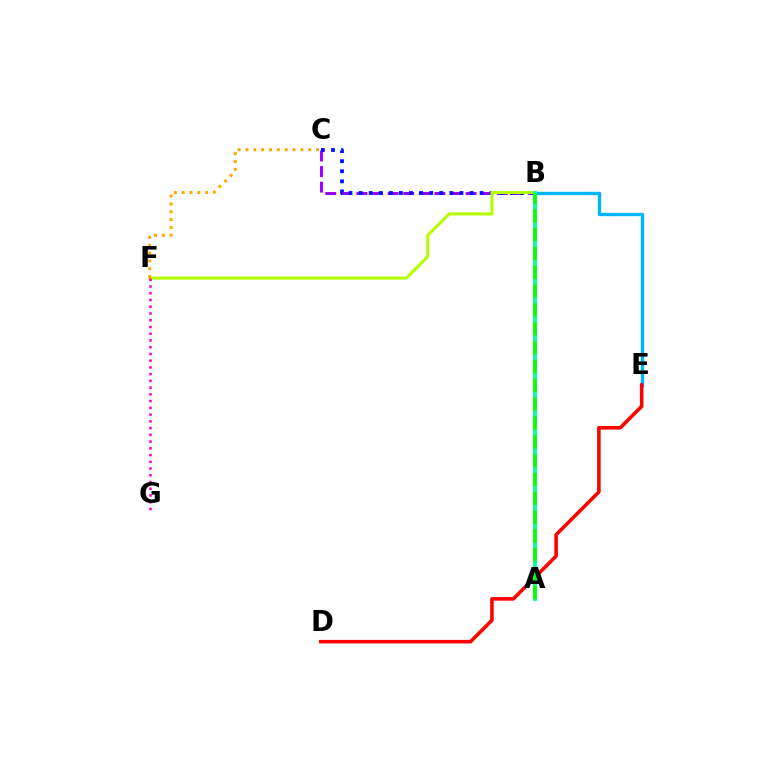{('B', 'E'): [{'color': '#00b5ff', 'line_style': 'solid', 'thickness': 2.42}], ('D', 'E'): [{'color': '#ff0000', 'line_style': 'solid', 'thickness': 2.57}], ('B', 'C'): [{'color': '#9b00ff', 'line_style': 'dashed', 'thickness': 2.12}, {'color': '#0010ff', 'line_style': 'dotted', 'thickness': 2.74}], ('B', 'F'): [{'color': '#b3ff00', 'line_style': 'solid', 'thickness': 2.2}], ('A', 'B'): [{'color': '#00ff9d', 'line_style': 'solid', 'thickness': 2.79}, {'color': '#08ff00', 'line_style': 'dashed', 'thickness': 2.56}], ('C', 'F'): [{'color': '#ffa500', 'line_style': 'dotted', 'thickness': 2.13}], ('F', 'G'): [{'color': '#ff00bd', 'line_style': 'dotted', 'thickness': 1.83}]}